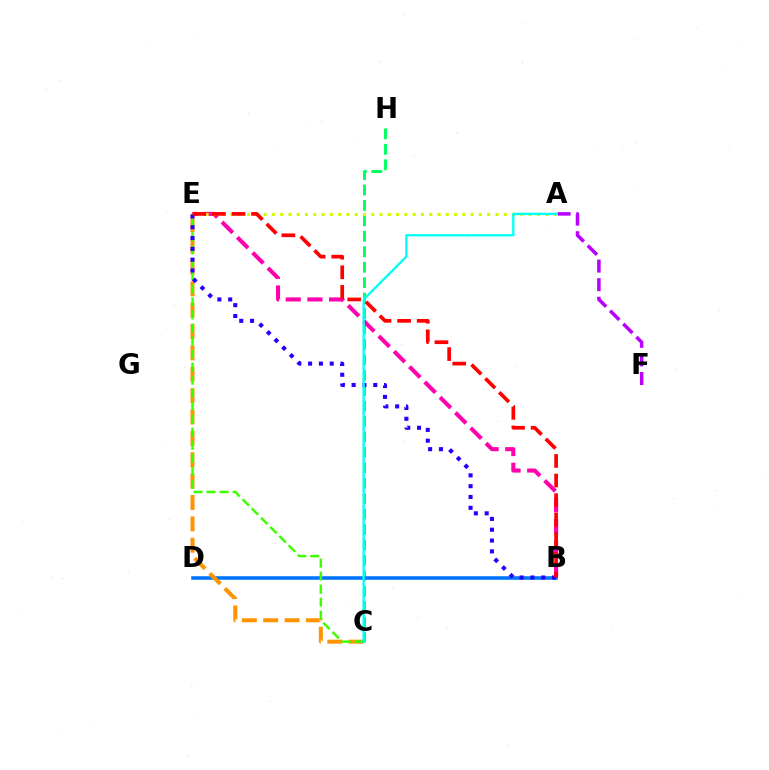{('C', 'H'): [{'color': '#00ff5c', 'line_style': 'dashed', 'thickness': 2.1}], ('A', 'F'): [{'color': '#b900ff', 'line_style': 'dashed', 'thickness': 2.53}], ('B', 'E'): [{'color': '#ff00ac', 'line_style': 'dashed', 'thickness': 2.94}, {'color': '#2500ff', 'line_style': 'dotted', 'thickness': 2.94}, {'color': '#ff0000', 'line_style': 'dashed', 'thickness': 2.66}], ('A', 'E'): [{'color': '#d1ff00', 'line_style': 'dotted', 'thickness': 2.25}], ('B', 'D'): [{'color': '#0074ff', 'line_style': 'solid', 'thickness': 2.56}], ('C', 'E'): [{'color': '#ff9400', 'line_style': 'dashed', 'thickness': 2.9}, {'color': '#3dff00', 'line_style': 'dashed', 'thickness': 1.77}], ('A', 'C'): [{'color': '#00fff6', 'line_style': 'solid', 'thickness': 1.67}]}